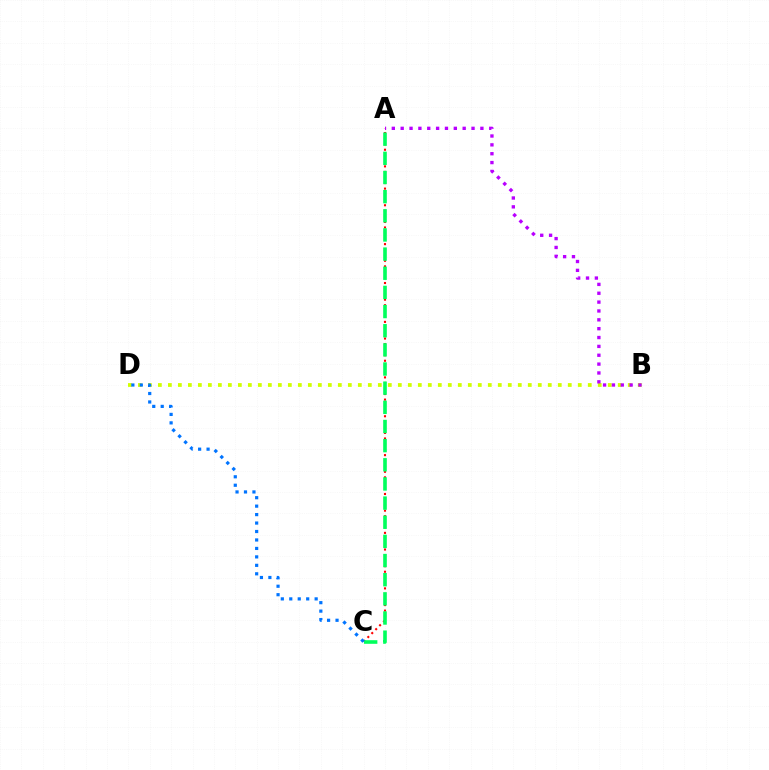{('B', 'D'): [{'color': '#d1ff00', 'line_style': 'dotted', 'thickness': 2.72}], ('A', 'C'): [{'color': '#ff0000', 'line_style': 'dotted', 'thickness': 1.51}, {'color': '#00ff5c', 'line_style': 'dashed', 'thickness': 2.6}], ('A', 'B'): [{'color': '#b900ff', 'line_style': 'dotted', 'thickness': 2.41}], ('C', 'D'): [{'color': '#0074ff', 'line_style': 'dotted', 'thickness': 2.3}]}